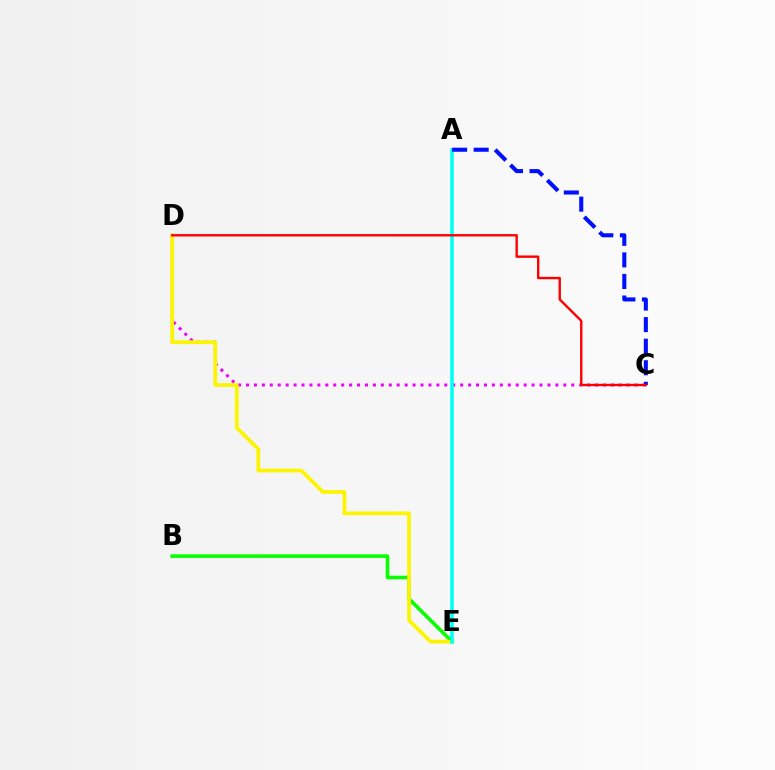{('C', 'D'): [{'color': '#ee00ff', 'line_style': 'dotted', 'thickness': 2.16}, {'color': '#ff0000', 'line_style': 'solid', 'thickness': 1.72}], ('B', 'E'): [{'color': '#08ff00', 'line_style': 'solid', 'thickness': 2.58}], ('D', 'E'): [{'color': '#fcf500', 'line_style': 'solid', 'thickness': 2.69}], ('A', 'E'): [{'color': '#00fff6', 'line_style': 'solid', 'thickness': 2.56}], ('A', 'C'): [{'color': '#0010ff', 'line_style': 'dashed', 'thickness': 2.93}]}